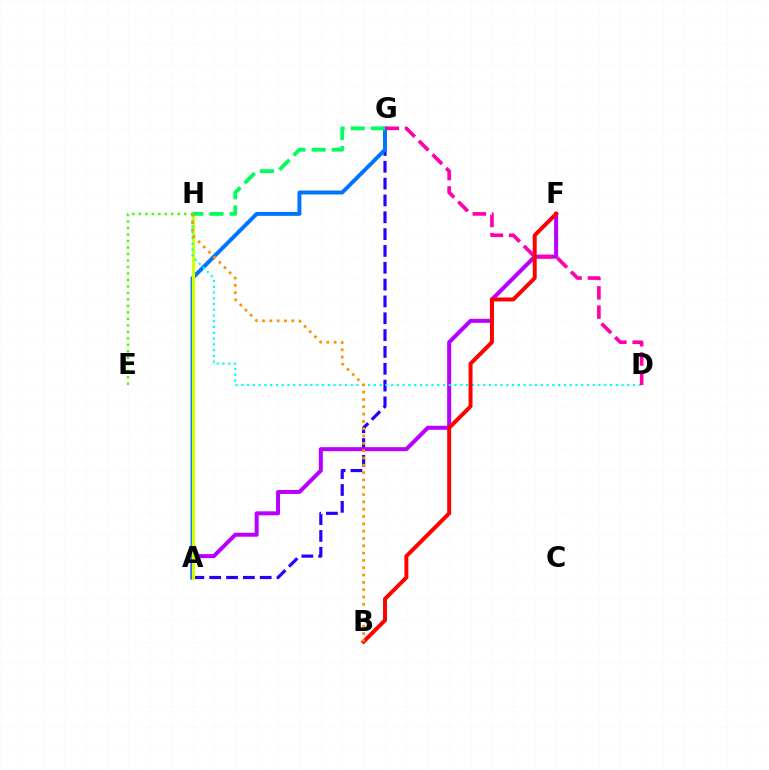{('A', 'G'): [{'color': '#2500ff', 'line_style': 'dashed', 'thickness': 2.29}, {'color': '#0074ff', 'line_style': 'solid', 'thickness': 2.83}], ('A', 'F'): [{'color': '#b900ff', 'line_style': 'solid', 'thickness': 2.89}], ('E', 'H'): [{'color': '#3dff00', 'line_style': 'dotted', 'thickness': 1.76}], ('A', 'H'): [{'color': '#d1ff00', 'line_style': 'solid', 'thickness': 2.3}], ('D', 'H'): [{'color': '#00fff6', 'line_style': 'dotted', 'thickness': 1.56}], ('G', 'H'): [{'color': '#00ff5c', 'line_style': 'dashed', 'thickness': 2.74}], ('B', 'F'): [{'color': '#ff0000', 'line_style': 'solid', 'thickness': 2.84}], ('B', 'H'): [{'color': '#ff9400', 'line_style': 'dotted', 'thickness': 1.99}], ('D', 'G'): [{'color': '#ff00ac', 'line_style': 'dashed', 'thickness': 2.62}]}